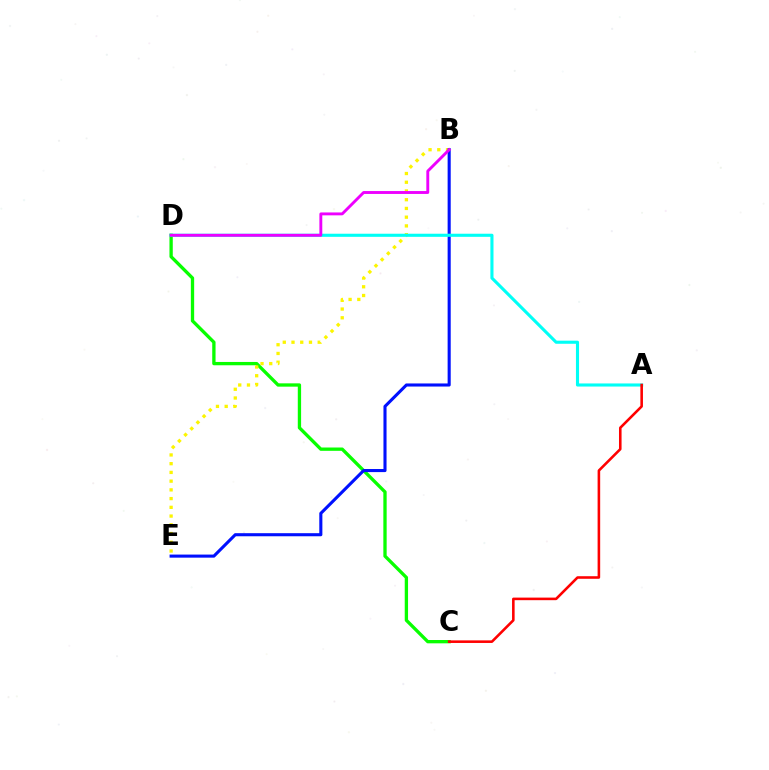{('C', 'D'): [{'color': '#08ff00', 'line_style': 'solid', 'thickness': 2.39}], ('B', 'E'): [{'color': '#fcf500', 'line_style': 'dotted', 'thickness': 2.37}, {'color': '#0010ff', 'line_style': 'solid', 'thickness': 2.22}], ('A', 'D'): [{'color': '#00fff6', 'line_style': 'solid', 'thickness': 2.23}], ('A', 'C'): [{'color': '#ff0000', 'line_style': 'solid', 'thickness': 1.86}], ('B', 'D'): [{'color': '#ee00ff', 'line_style': 'solid', 'thickness': 2.08}]}